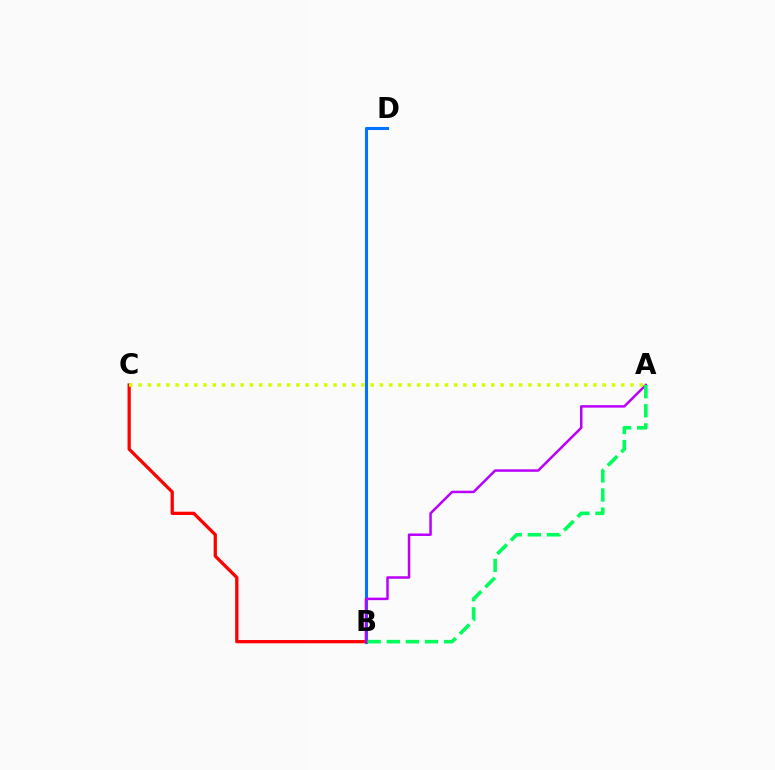{('B', 'D'): [{'color': '#0074ff', 'line_style': 'solid', 'thickness': 2.21}], ('B', 'C'): [{'color': '#ff0000', 'line_style': 'solid', 'thickness': 2.35}], ('A', 'B'): [{'color': '#b900ff', 'line_style': 'solid', 'thickness': 1.8}, {'color': '#00ff5c', 'line_style': 'dashed', 'thickness': 2.6}], ('A', 'C'): [{'color': '#d1ff00', 'line_style': 'dotted', 'thickness': 2.52}]}